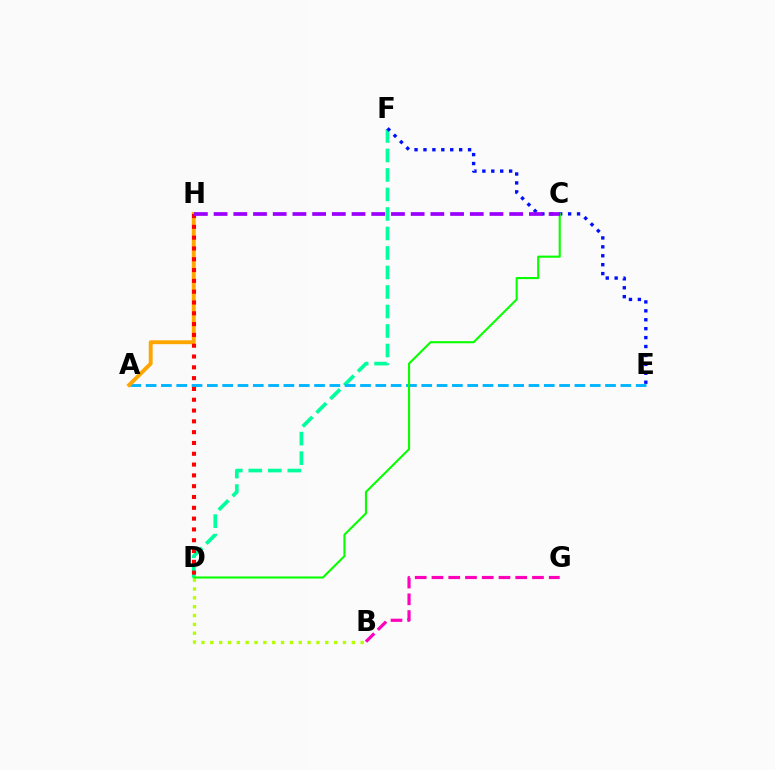{('D', 'F'): [{'color': '#00ff9d', 'line_style': 'dashed', 'thickness': 2.65}], ('B', 'D'): [{'color': '#b3ff00', 'line_style': 'dotted', 'thickness': 2.4}], ('E', 'F'): [{'color': '#0010ff', 'line_style': 'dotted', 'thickness': 2.42}], ('A', 'E'): [{'color': '#00b5ff', 'line_style': 'dashed', 'thickness': 2.08}], ('A', 'H'): [{'color': '#ffa500', 'line_style': 'solid', 'thickness': 2.8}], ('D', 'H'): [{'color': '#ff0000', 'line_style': 'dotted', 'thickness': 2.94}], ('C', 'D'): [{'color': '#08ff00', 'line_style': 'solid', 'thickness': 1.52}], ('C', 'H'): [{'color': '#9b00ff', 'line_style': 'dashed', 'thickness': 2.68}], ('B', 'G'): [{'color': '#ff00bd', 'line_style': 'dashed', 'thickness': 2.28}]}